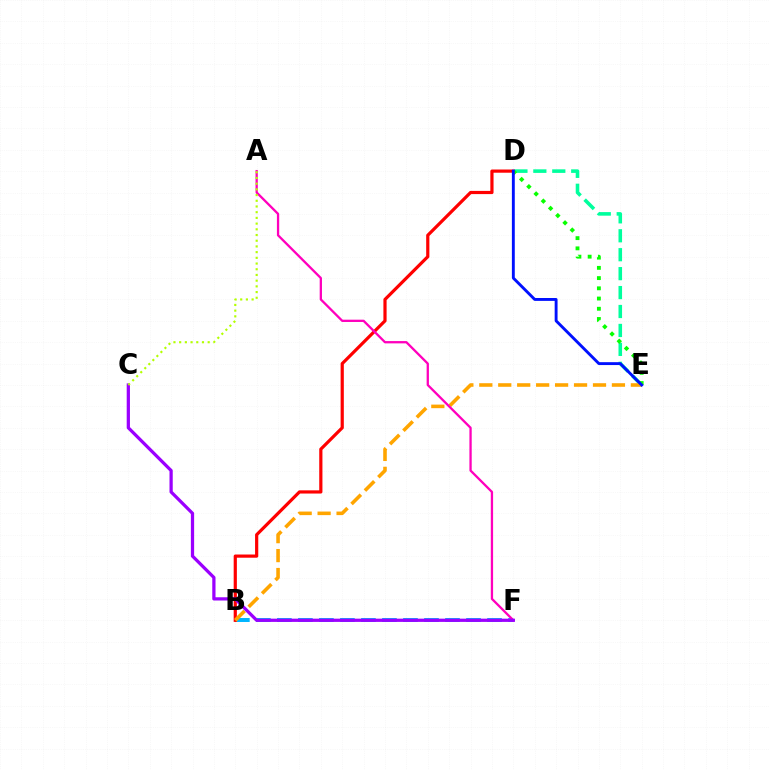{('B', 'F'): [{'color': '#00b5ff', 'line_style': 'dashed', 'thickness': 2.85}], ('B', 'D'): [{'color': '#ff0000', 'line_style': 'solid', 'thickness': 2.3}], ('D', 'E'): [{'color': '#00ff9d', 'line_style': 'dashed', 'thickness': 2.57}, {'color': '#08ff00', 'line_style': 'dotted', 'thickness': 2.78}, {'color': '#0010ff', 'line_style': 'solid', 'thickness': 2.08}], ('B', 'E'): [{'color': '#ffa500', 'line_style': 'dashed', 'thickness': 2.57}], ('A', 'F'): [{'color': '#ff00bd', 'line_style': 'solid', 'thickness': 1.65}], ('C', 'F'): [{'color': '#9b00ff', 'line_style': 'solid', 'thickness': 2.34}], ('A', 'C'): [{'color': '#b3ff00', 'line_style': 'dotted', 'thickness': 1.55}]}